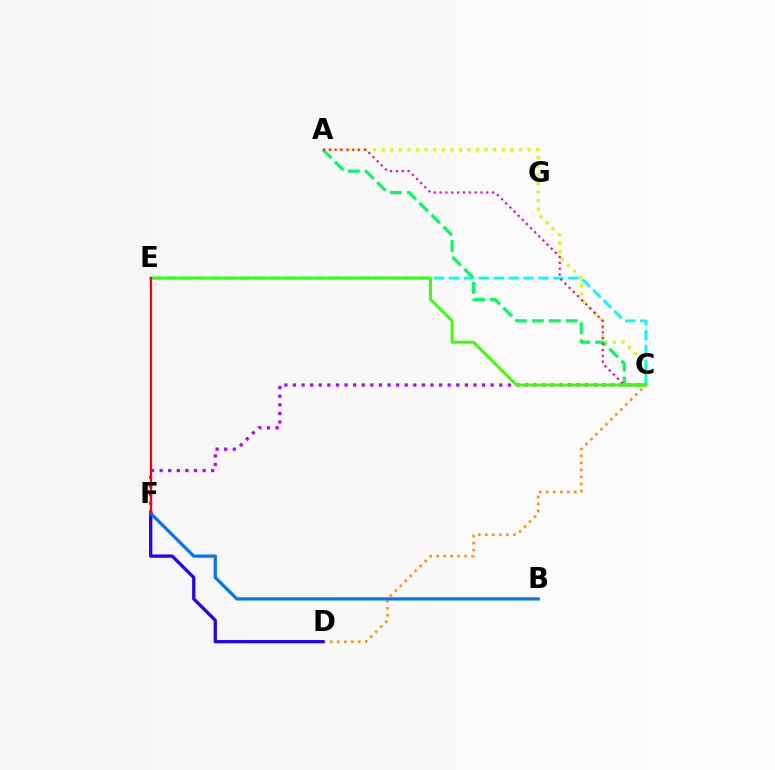{('A', 'C'): [{'color': '#d1ff00', 'line_style': 'dotted', 'thickness': 2.33}, {'color': '#00ff5c', 'line_style': 'dashed', 'thickness': 2.3}, {'color': '#ff00ac', 'line_style': 'dotted', 'thickness': 1.59}], ('C', 'D'): [{'color': '#ff9400', 'line_style': 'dotted', 'thickness': 1.9}], ('C', 'F'): [{'color': '#b900ff', 'line_style': 'dotted', 'thickness': 2.34}], ('C', 'E'): [{'color': '#00fff6', 'line_style': 'dashed', 'thickness': 2.03}, {'color': '#3dff00', 'line_style': 'solid', 'thickness': 2.12}], ('D', 'F'): [{'color': '#2500ff', 'line_style': 'solid', 'thickness': 2.35}], ('B', 'F'): [{'color': '#0074ff', 'line_style': 'solid', 'thickness': 2.31}], ('E', 'F'): [{'color': '#ff0000', 'line_style': 'solid', 'thickness': 1.58}]}